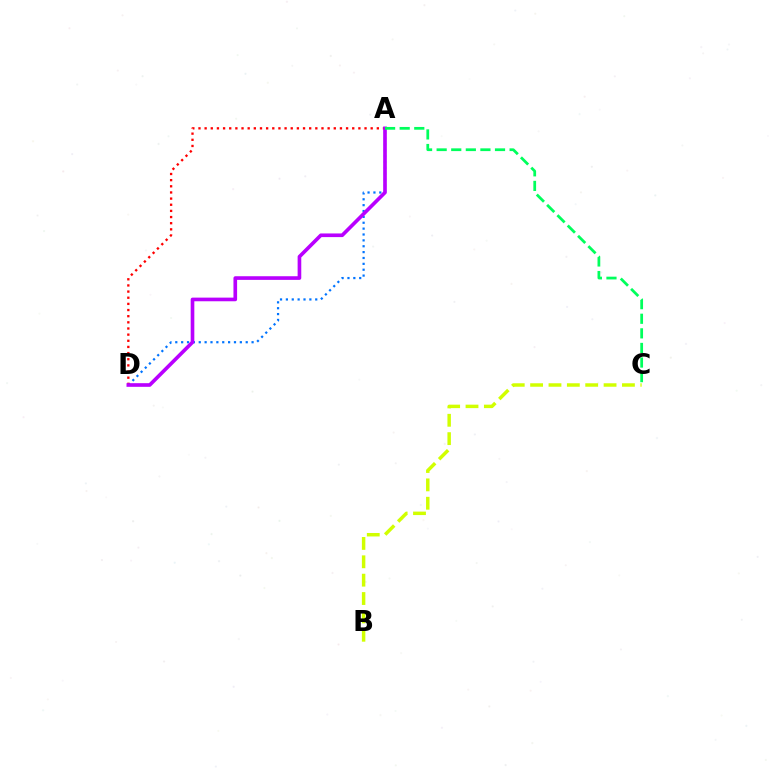{('B', 'C'): [{'color': '#d1ff00', 'line_style': 'dashed', 'thickness': 2.49}], ('A', 'D'): [{'color': '#0074ff', 'line_style': 'dotted', 'thickness': 1.59}, {'color': '#ff0000', 'line_style': 'dotted', 'thickness': 1.67}, {'color': '#b900ff', 'line_style': 'solid', 'thickness': 2.63}], ('A', 'C'): [{'color': '#00ff5c', 'line_style': 'dashed', 'thickness': 1.98}]}